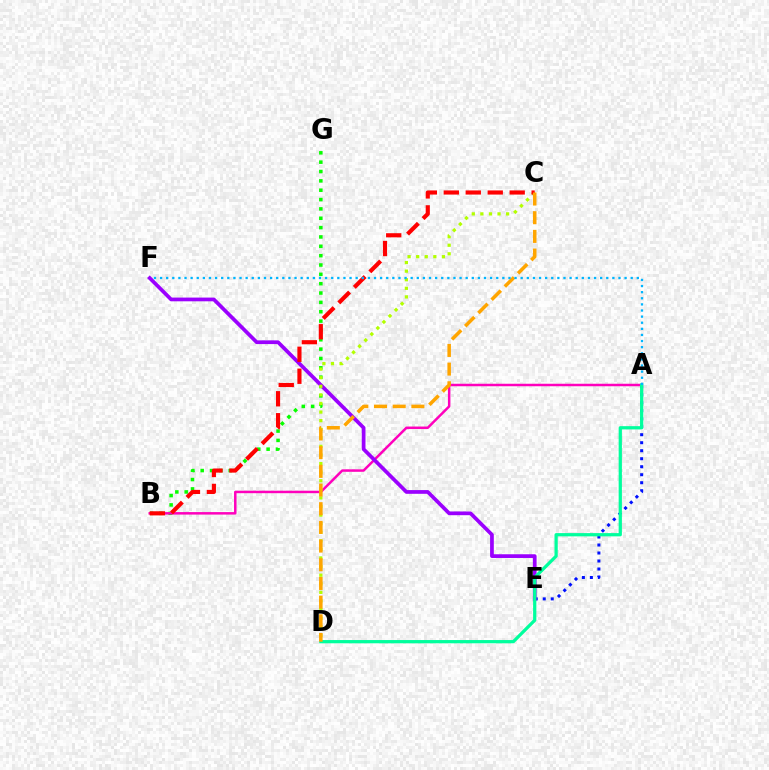{('B', 'G'): [{'color': '#08ff00', 'line_style': 'dotted', 'thickness': 2.54}], ('A', 'E'): [{'color': '#0010ff', 'line_style': 'dotted', 'thickness': 2.17}], ('A', 'B'): [{'color': '#ff00bd', 'line_style': 'solid', 'thickness': 1.79}], ('E', 'F'): [{'color': '#9b00ff', 'line_style': 'solid', 'thickness': 2.68}], ('C', 'D'): [{'color': '#b3ff00', 'line_style': 'dotted', 'thickness': 2.33}, {'color': '#ffa500', 'line_style': 'dashed', 'thickness': 2.54}], ('A', 'D'): [{'color': '#00ff9d', 'line_style': 'solid', 'thickness': 2.33}], ('B', 'C'): [{'color': '#ff0000', 'line_style': 'dashed', 'thickness': 2.98}], ('A', 'F'): [{'color': '#00b5ff', 'line_style': 'dotted', 'thickness': 1.66}]}